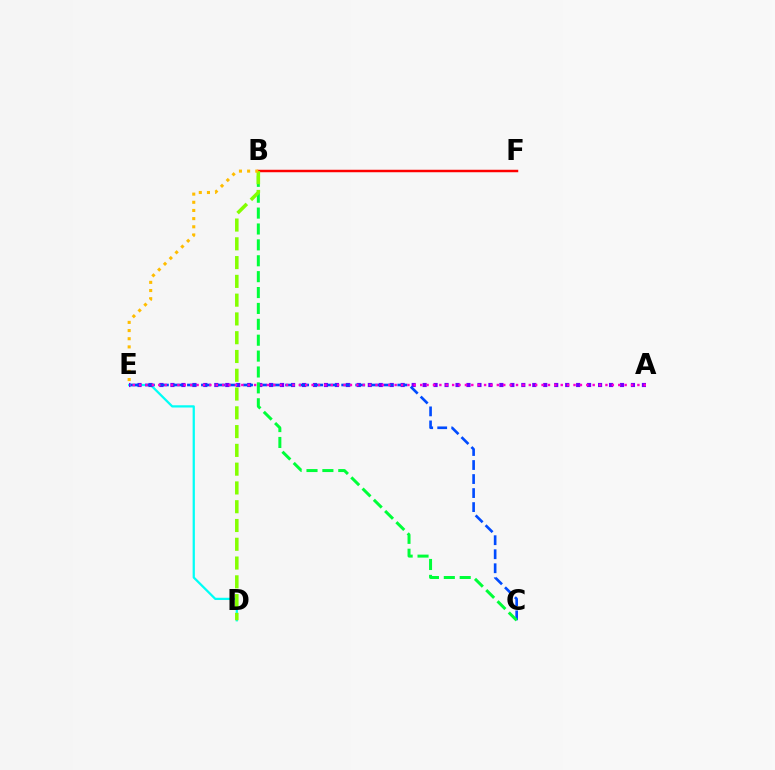{('D', 'E'): [{'color': '#00fff6', 'line_style': 'solid', 'thickness': 1.62}], ('A', 'E'): [{'color': '#7200ff', 'line_style': 'dotted', 'thickness': 2.98}, {'color': '#ff00cf', 'line_style': 'dotted', 'thickness': 1.74}], ('C', 'E'): [{'color': '#004bff', 'line_style': 'dashed', 'thickness': 1.9}], ('B', 'C'): [{'color': '#00ff39', 'line_style': 'dashed', 'thickness': 2.16}], ('B', 'F'): [{'color': '#ff0000', 'line_style': 'solid', 'thickness': 1.78}], ('B', 'D'): [{'color': '#84ff00', 'line_style': 'dashed', 'thickness': 2.55}], ('B', 'E'): [{'color': '#ffbd00', 'line_style': 'dotted', 'thickness': 2.22}]}